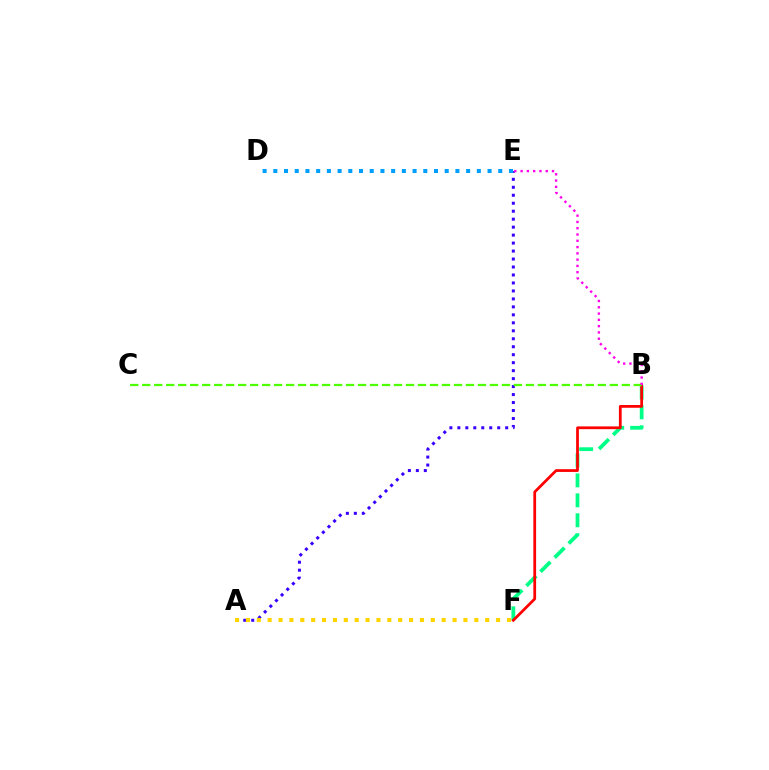{('B', 'F'): [{'color': '#00ff86', 'line_style': 'dashed', 'thickness': 2.71}, {'color': '#ff0000', 'line_style': 'solid', 'thickness': 1.98}], ('A', 'E'): [{'color': '#3700ff', 'line_style': 'dotted', 'thickness': 2.17}], ('B', 'C'): [{'color': '#4fff00', 'line_style': 'dashed', 'thickness': 1.63}], ('A', 'F'): [{'color': '#ffd500', 'line_style': 'dotted', 'thickness': 2.95}], ('B', 'E'): [{'color': '#ff00ed', 'line_style': 'dotted', 'thickness': 1.71}], ('D', 'E'): [{'color': '#009eff', 'line_style': 'dotted', 'thickness': 2.91}]}